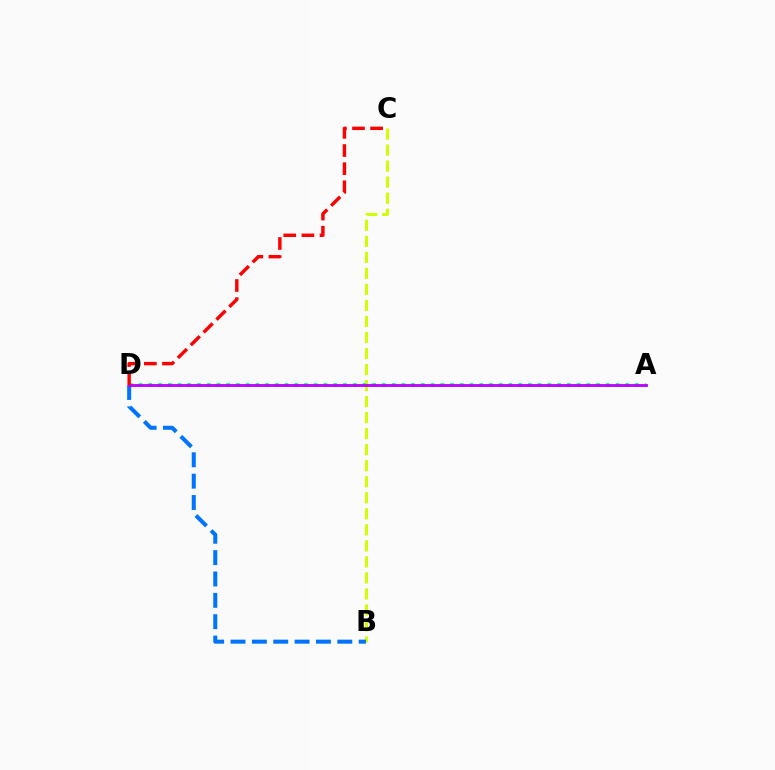{('B', 'C'): [{'color': '#d1ff00', 'line_style': 'dashed', 'thickness': 2.18}], ('A', 'D'): [{'color': '#00ff5c', 'line_style': 'dotted', 'thickness': 2.64}, {'color': '#b900ff', 'line_style': 'solid', 'thickness': 2.02}], ('B', 'D'): [{'color': '#0074ff', 'line_style': 'dashed', 'thickness': 2.9}], ('C', 'D'): [{'color': '#ff0000', 'line_style': 'dashed', 'thickness': 2.46}]}